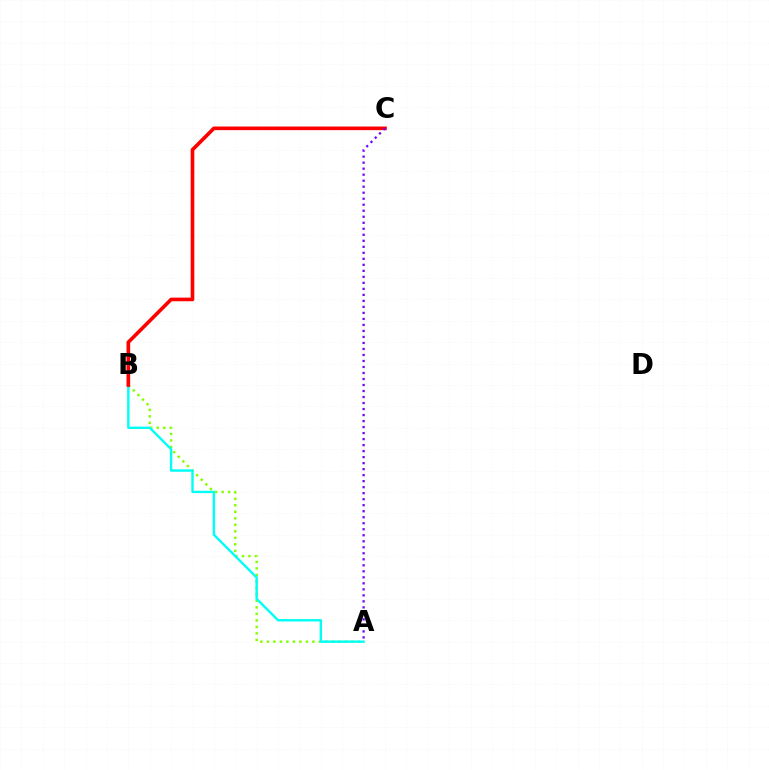{('A', 'B'): [{'color': '#84ff00', 'line_style': 'dotted', 'thickness': 1.77}, {'color': '#00fff6', 'line_style': 'solid', 'thickness': 1.73}], ('B', 'C'): [{'color': '#ff0000', 'line_style': 'solid', 'thickness': 2.62}], ('A', 'C'): [{'color': '#7200ff', 'line_style': 'dotted', 'thickness': 1.63}]}